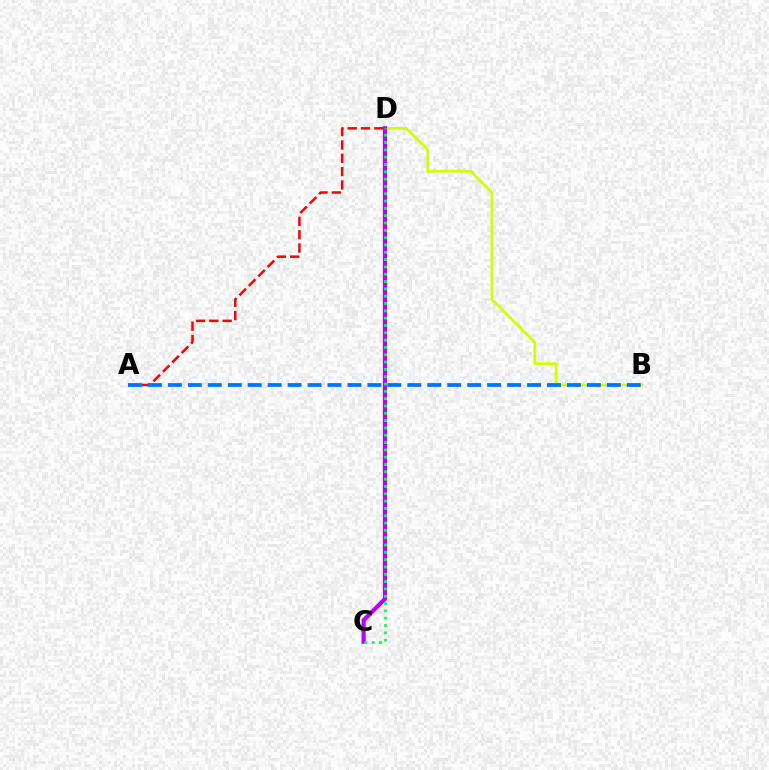{('B', 'D'): [{'color': '#d1ff00', 'line_style': 'solid', 'thickness': 1.93}], ('C', 'D'): [{'color': '#b900ff', 'line_style': 'solid', 'thickness': 3.0}, {'color': '#00ff5c', 'line_style': 'dotted', 'thickness': 1.99}], ('A', 'D'): [{'color': '#ff0000', 'line_style': 'dashed', 'thickness': 1.81}], ('A', 'B'): [{'color': '#0074ff', 'line_style': 'dashed', 'thickness': 2.71}]}